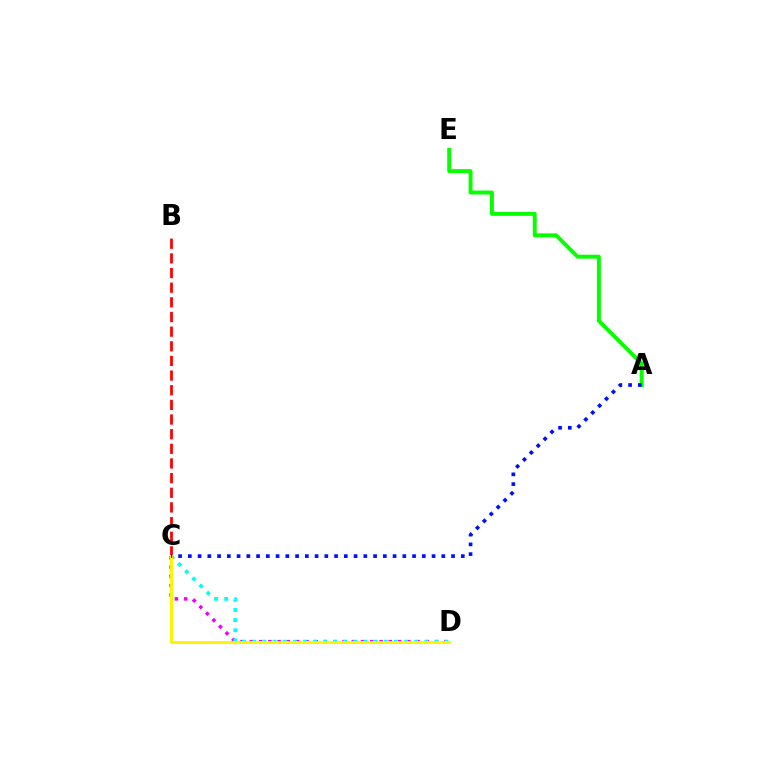{('B', 'C'): [{'color': '#ff0000', 'line_style': 'dashed', 'thickness': 1.99}], ('C', 'D'): [{'color': '#ee00ff', 'line_style': 'dotted', 'thickness': 2.52}, {'color': '#00fff6', 'line_style': 'dotted', 'thickness': 2.75}, {'color': '#fcf500', 'line_style': 'solid', 'thickness': 2.12}], ('A', 'E'): [{'color': '#08ff00', 'line_style': 'solid', 'thickness': 2.82}], ('A', 'C'): [{'color': '#0010ff', 'line_style': 'dotted', 'thickness': 2.65}]}